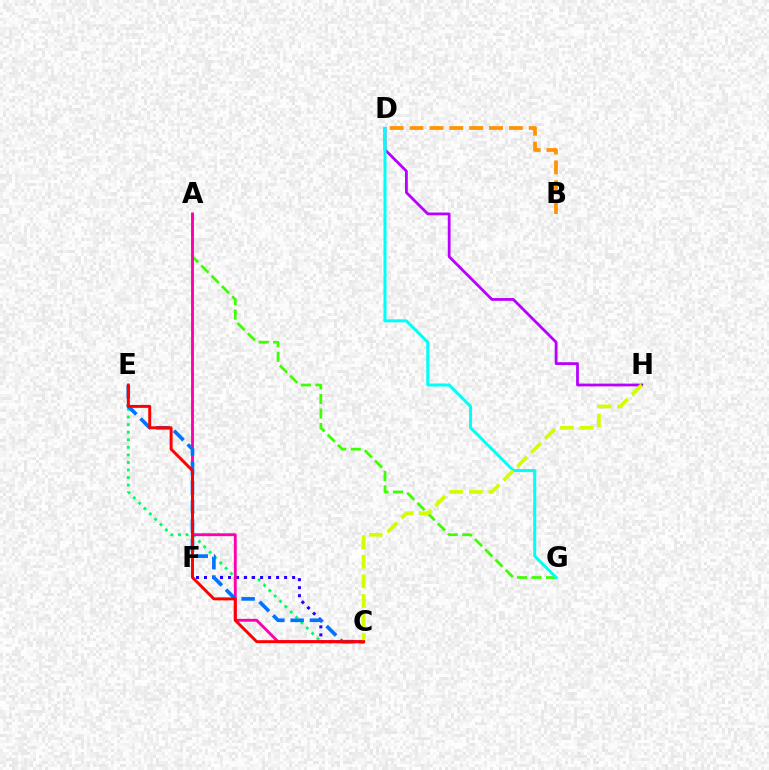{('C', 'E'): [{'color': '#00ff5c', 'line_style': 'dotted', 'thickness': 2.06}, {'color': '#0074ff', 'line_style': 'dashed', 'thickness': 2.62}, {'color': '#ff0000', 'line_style': 'solid', 'thickness': 2.12}], ('C', 'F'): [{'color': '#2500ff', 'line_style': 'dotted', 'thickness': 2.18}], ('A', 'G'): [{'color': '#3dff00', 'line_style': 'dashed', 'thickness': 1.97}], ('D', 'H'): [{'color': '#b900ff', 'line_style': 'solid', 'thickness': 2.0}], ('A', 'C'): [{'color': '#ff00ac', 'line_style': 'solid', 'thickness': 2.07}], ('D', 'G'): [{'color': '#00fff6', 'line_style': 'solid', 'thickness': 2.18}], ('C', 'H'): [{'color': '#d1ff00', 'line_style': 'dashed', 'thickness': 2.67}], ('B', 'D'): [{'color': '#ff9400', 'line_style': 'dashed', 'thickness': 2.7}]}